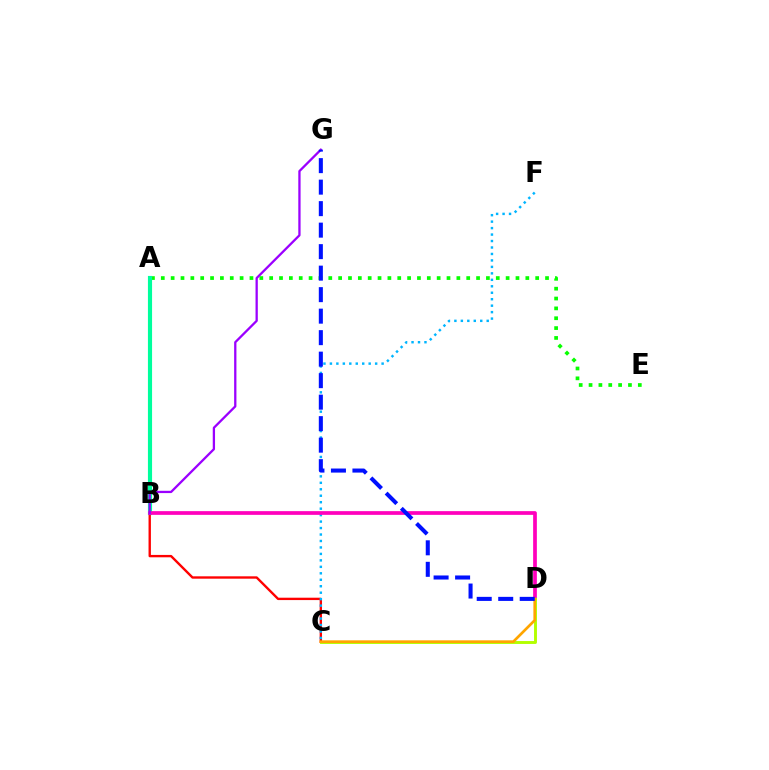{('B', 'C'): [{'color': '#ff0000', 'line_style': 'solid', 'thickness': 1.71}], ('A', 'E'): [{'color': '#08ff00', 'line_style': 'dotted', 'thickness': 2.68}], ('A', 'B'): [{'color': '#00ff9d', 'line_style': 'solid', 'thickness': 2.98}], ('C', 'F'): [{'color': '#00b5ff', 'line_style': 'dotted', 'thickness': 1.76}], ('B', 'D'): [{'color': '#ff00bd', 'line_style': 'solid', 'thickness': 2.68}], ('C', 'D'): [{'color': '#b3ff00', 'line_style': 'solid', 'thickness': 2.1}, {'color': '#ffa500', 'line_style': 'solid', 'thickness': 1.93}], ('B', 'G'): [{'color': '#9b00ff', 'line_style': 'solid', 'thickness': 1.65}], ('D', 'G'): [{'color': '#0010ff', 'line_style': 'dashed', 'thickness': 2.92}]}